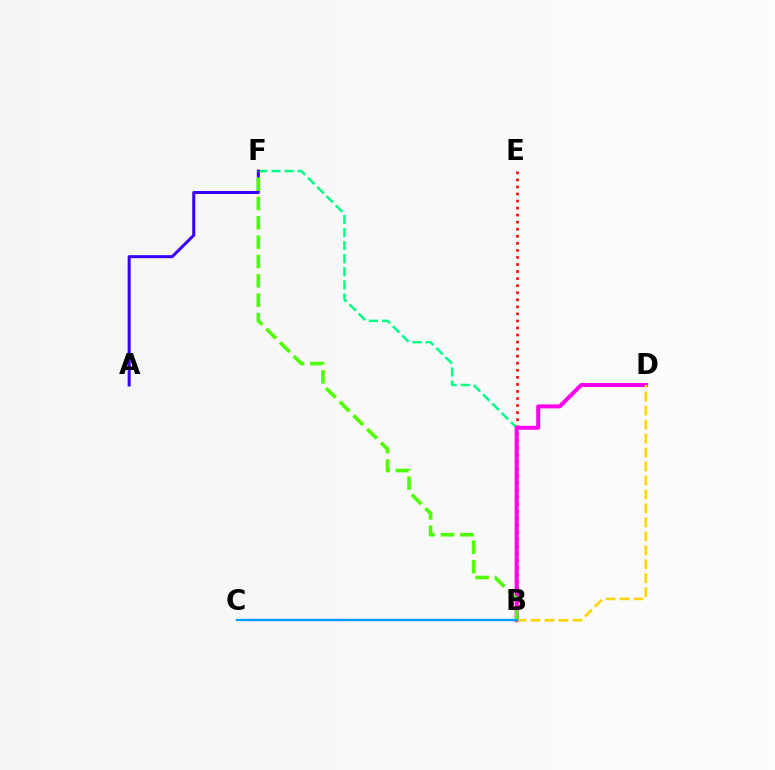{('B', 'E'): [{'color': '#ff0000', 'line_style': 'dotted', 'thickness': 1.92}], ('B', 'F'): [{'color': '#00ff86', 'line_style': 'dashed', 'thickness': 1.78}, {'color': '#4fff00', 'line_style': 'dashed', 'thickness': 2.63}], ('B', 'D'): [{'color': '#ff00ed', 'line_style': 'solid', 'thickness': 2.87}, {'color': '#ffd500', 'line_style': 'dashed', 'thickness': 1.9}], ('A', 'F'): [{'color': '#3700ff', 'line_style': 'solid', 'thickness': 2.18}], ('B', 'C'): [{'color': '#009eff', 'line_style': 'solid', 'thickness': 1.68}]}